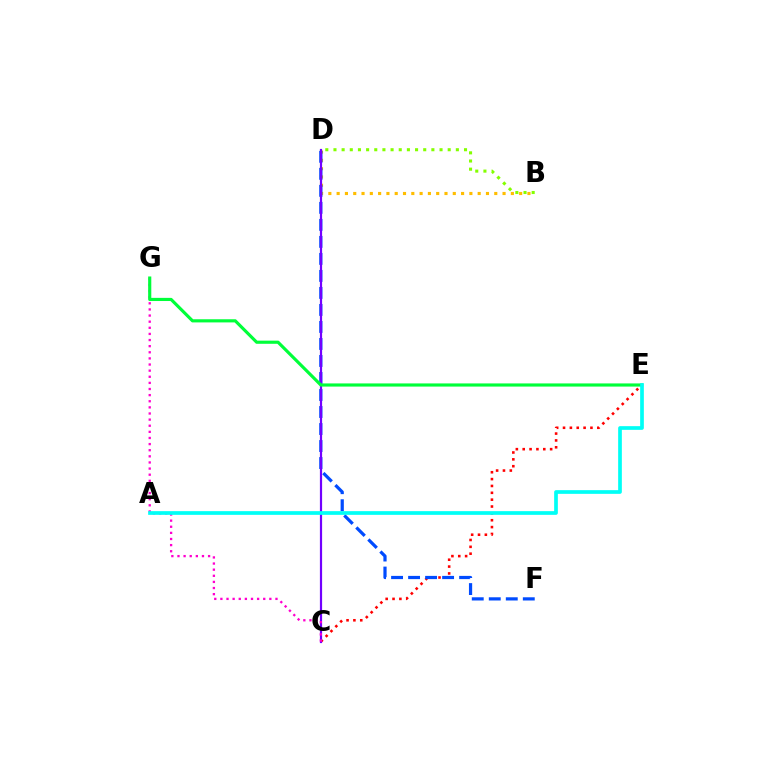{('C', 'E'): [{'color': '#ff0000', 'line_style': 'dotted', 'thickness': 1.86}], ('B', 'D'): [{'color': '#ffbd00', 'line_style': 'dotted', 'thickness': 2.25}, {'color': '#84ff00', 'line_style': 'dotted', 'thickness': 2.22}], ('D', 'F'): [{'color': '#004bff', 'line_style': 'dashed', 'thickness': 2.31}], ('C', 'D'): [{'color': '#7200ff', 'line_style': 'solid', 'thickness': 1.59}], ('C', 'G'): [{'color': '#ff00cf', 'line_style': 'dotted', 'thickness': 1.66}], ('E', 'G'): [{'color': '#00ff39', 'line_style': 'solid', 'thickness': 2.27}], ('A', 'E'): [{'color': '#00fff6', 'line_style': 'solid', 'thickness': 2.66}]}